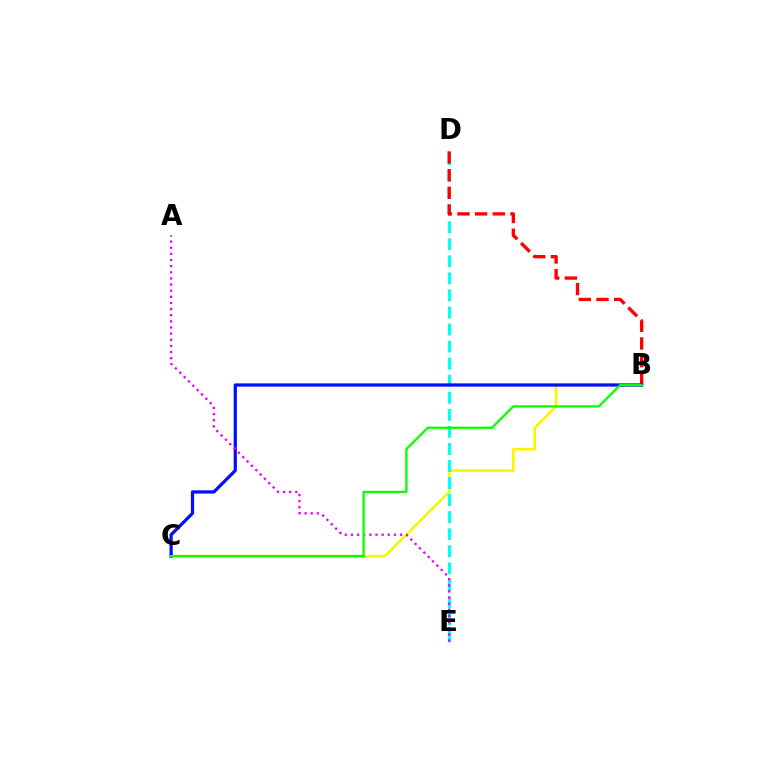{('B', 'C'): [{'color': '#fcf500', 'line_style': 'solid', 'thickness': 1.89}, {'color': '#0010ff', 'line_style': 'solid', 'thickness': 2.34}, {'color': '#08ff00', 'line_style': 'solid', 'thickness': 1.65}], ('D', 'E'): [{'color': '#00fff6', 'line_style': 'dashed', 'thickness': 2.32}], ('B', 'D'): [{'color': '#ff0000', 'line_style': 'dashed', 'thickness': 2.4}], ('A', 'E'): [{'color': '#ee00ff', 'line_style': 'dotted', 'thickness': 1.67}]}